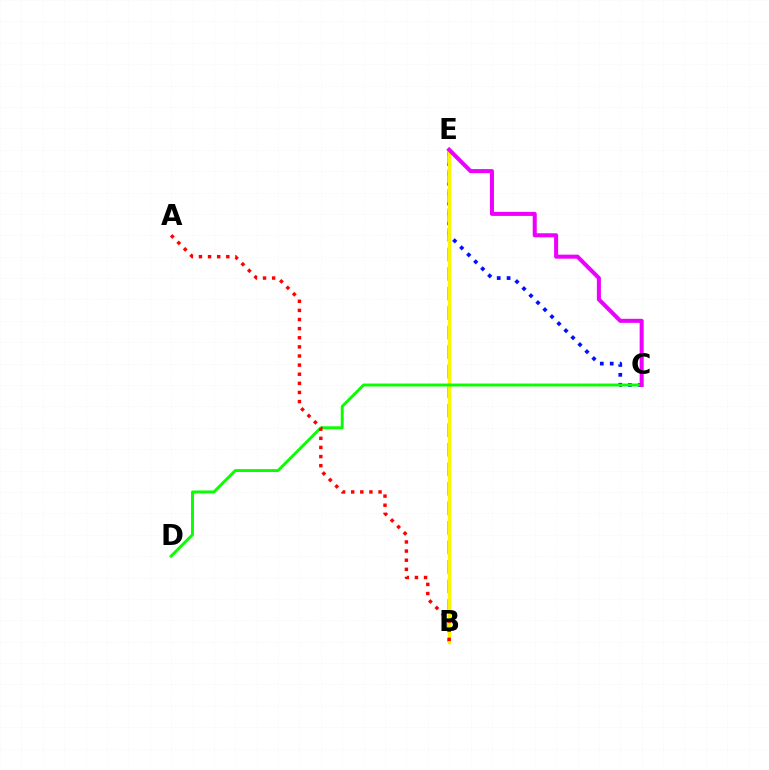{('C', 'E'): [{'color': '#0010ff', 'line_style': 'dotted', 'thickness': 2.69}, {'color': '#ee00ff', 'line_style': 'solid', 'thickness': 2.9}], ('B', 'E'): [{'color': '#00fff6', 'line_style': 'dashed', 'thickness': 2.65}, {'color': '#fcf500', 'line_style': 'solid', 'thickness': 2.49}], ('C', 'D'): [{'color': '#08ff00', 'line_style': 'solid', 'thickness': 2.11}], ('A', 'B'): [{'color': '#ff0000', 'line_style': 'dotted', 'thickness': 2.48}]}